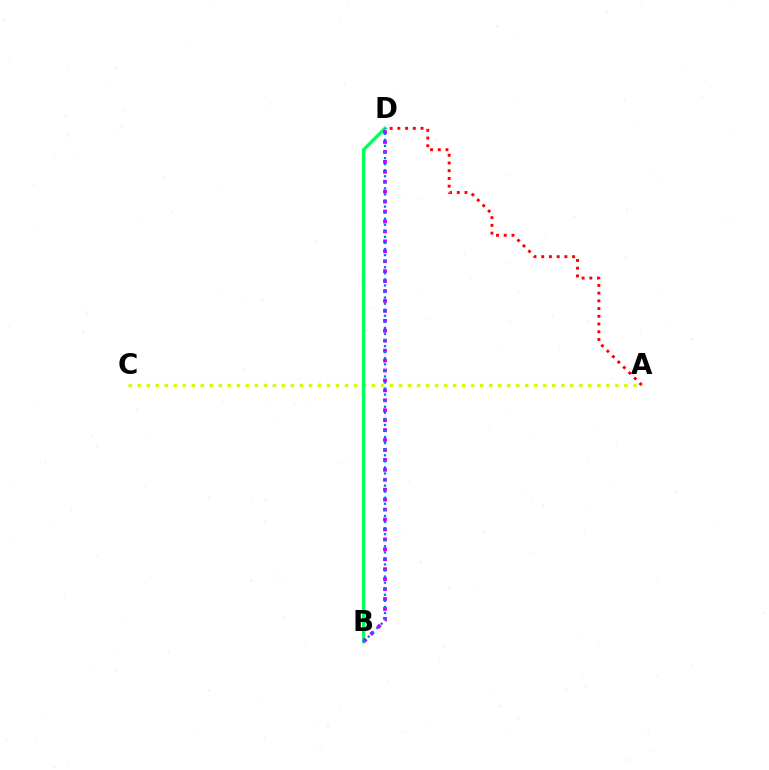{('A', 'C'): [{'color': '#d1ff00', 'line_style': 'dotted', 'thickness': 2.45}], ('B', 'D'): [{'color': '#00ff5c', 'line_style': 'solid', 'thickness': 2.38}, {'color': '#b900ff', 'line_style': 'dotted', 'thickness': 2.7}, {'color': '#0074ff', 'line_style': 'dotted', 'thickness': 1.65}], ('A', 'D'): [{'color': '#ff0000', 'line_style': 'dotted', 'thickness': 2.1}]}